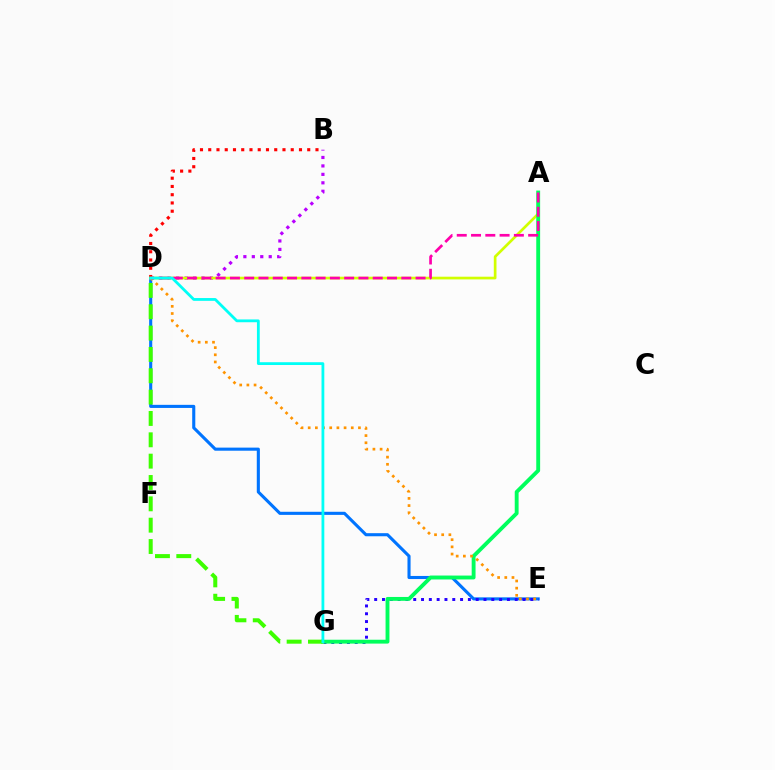{('D', 'E'): [{'color': '#0074ff', 'line_style': 'solid', 'thickness': 2.23}, {'color': '#ff9400', 'line_style': 'dotted', 'thickness': 1.95}], ('B', 'D'): [{'color': '#b900ff', 'line_style': 'dotted', 'thickness': 2.3}, {'color': '#ff0000', 'line_style': 'dotted', 'thickness': 2.24}], ('E', 'G'): [{'color': '#2500ff', 'line_style': 'dotted', 'thickness': 2.12}], ('A', 'D'): [{'color': '#d1ff00', 'line_style': 'solid', 'thickness': 1.94}, {'color': '#ff00ac', 'line_style': 'dashed', 'thickness': 1.94}], ('A', 'G'): [{'color': '#00ff5c', 'line_style': 'solid', 'thickness': 2.78}], ('D', 'G'): [{'color': '#3dff00', 'line_style': 'dashed', 'thickness': 2.9}, {'color': '#00fff6', 'line_style': 'solid', 'thickness': 2.01}]}